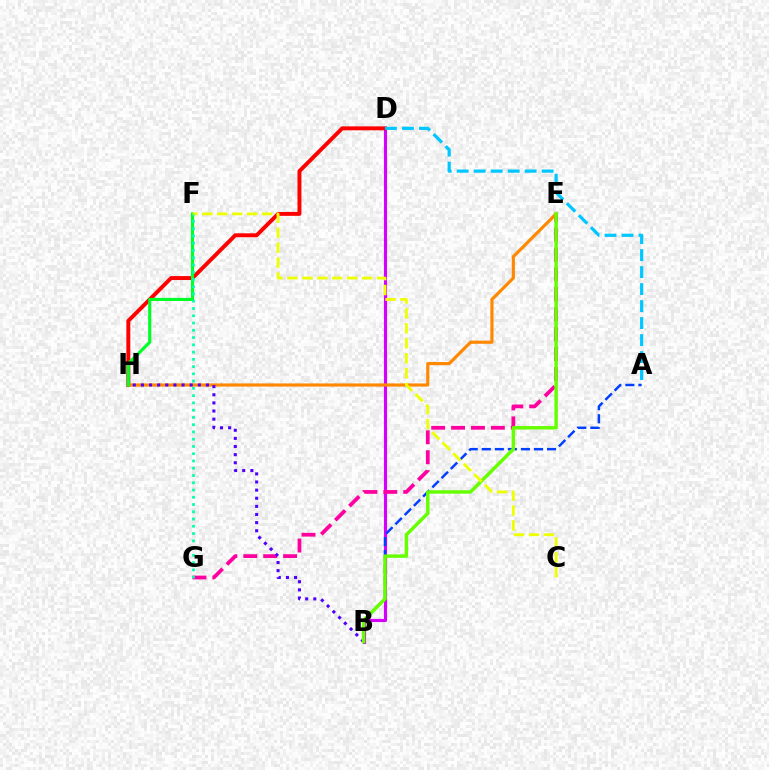{('B', 'D'): [{'color': '#d600ff', 'line_style': 'solid', 'thickness': 2.26}], ('D', 'H'): [{'color': '#ff0000', 'line_style': 'solid', 'thickness': 2.83}], ('E', 'G'): [{'color': '#ff00a0', 'line_style': 'dashed', 'thickness': 2.7}], ('E', 'H'): [{'color': '#ff8800', 'line_style': 'solid', 'thickness': 2.27}], ('A', 'B'): [{'color': '#003fff', 'line_style': 'dashed', 'thickness': 1.77}], ('B', 'H'): [{'color': '#4f00ff', 'line_style': 'dotted', 'thickness': 2.21}], ('F', 'H'): [{'color': '#00ff27', 'line_style': 'solid', 'thickness': 2.26}], ('B', 'E'): [{'color': '#66ff00', 'line_style': 'solid', 'thickness': 2.49}], ('C', 'F'): [{'color': '#eeff00', 'line_style': 'dashed', 'thickness': 2.03}], ('A', 'D'): [{'color': '#00c7ff', 'line_style': 'dashed', 'thickness': 2.31}], ('F', 'G'): [{'color': '#00ffaf', 'line_style': 'dotted', 'thickness': 1.97}]}